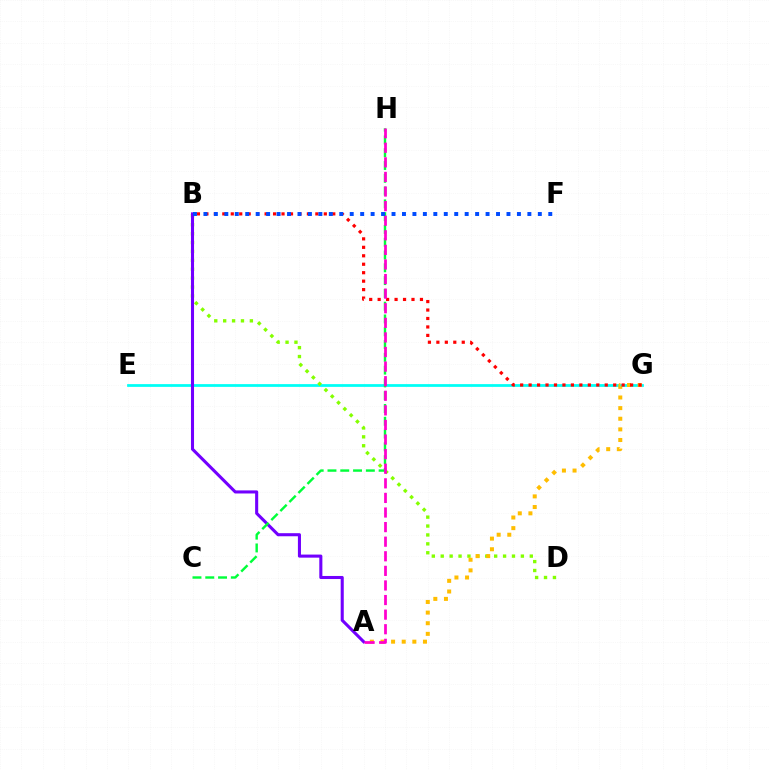{('E', 'G'): [{'color': '#00fff6', 'line_style': 'solid', 'thickness': 1.99}], ('B', 'D'): [{'color': '#84ff00', 'line_style': 'dotted', 'thickness': 2.42}], ('A', 'G'): [{'color': '#ffbd00', 'line_style': 'dotted', 'thickness': 2.89}], ('A', 'B'): [{'color': '#7200ff', 'line_style': 'solid', 'thickness': 2.21}], ('B', 'G'): [{'color': '#ff0000', 'line_style': 'dotted', 'thickness': 2.3}], ('C', 'H'): [{'color': '#00ff39', 'line_style': 'dashed', 'thickness': 1.74}], ('A', 'H'): [{'color': '#ff00cf', 'line_style': 'dashed', 'thickness': 1.98}], ('B', 'F'): [{'color': '#004bff', 'line_style': 'dotted', 'thickness': 2.84}]}